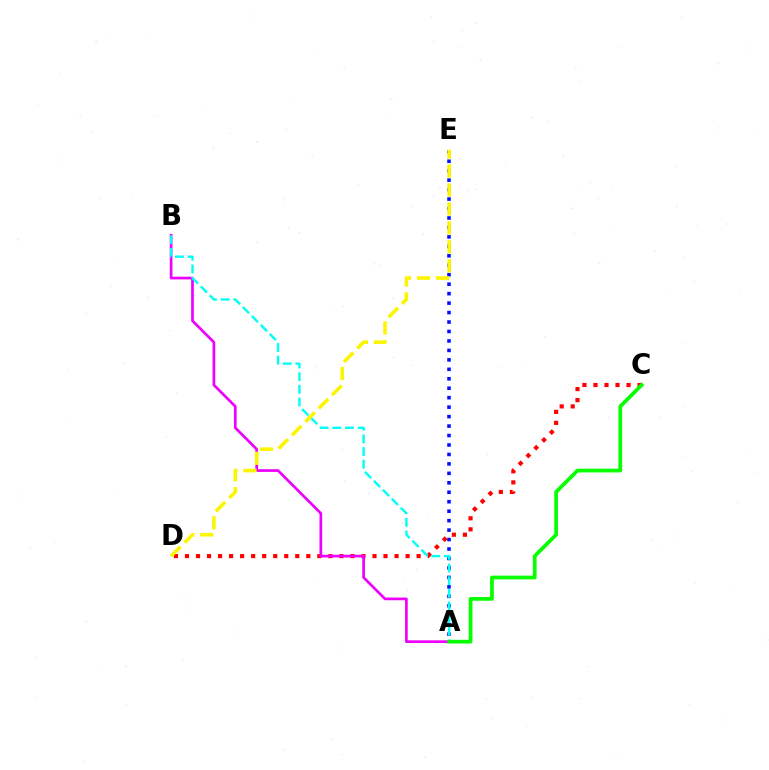{('A', 'E'): [{'color': '#0010ff', 'line_style': 'dotted', 'thickness': 2.57}], ('C', 'D'): [{'color': '#ff0000', 'line_style': 'dotted', 'thickness': 3.0}], ('A', 'B'): [{'color': '#ee00ff', 'line_style': 'solid', 'thickness': 1.94}, {'color': '#00fff6', 'line_style': 'dashed', 'thickness': 1.72}], ('A', 'C'): [{'color': '#08ff00', 'line_style': 'solid', 'thickness': 2.69}], ('D', 'E'): [{'color': '#fcf500', 'line_style': 'dashed', 'thickness': 2.58}]}